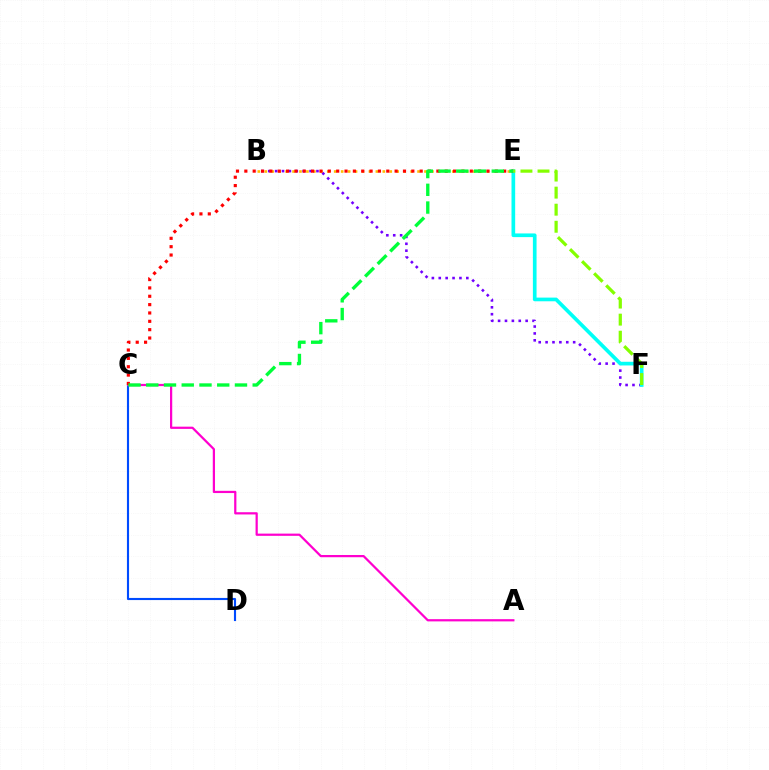{('B', 'E'): [{'color': '#ffbd00', 'line_style': 'dotted', 'thickness': 1.89}], ('C', 'D'): [{'color': '#004bff', 'line_style': 'solid', 'thickness': 1.54}], ('A', 'C'): [{'color': '#ff00cf', 'line_style': 'solid', 'thickness': 1.6}], ('B', 'F'): [{'color': '#7200ff', 'line_style': 'dotted', 'thickness': 1.87}], ('E', 'F'): [{'color': '#00fff6', 'line_style': 'solid', 'thickness': 2.65}, {'color': '#84ff00', 'line_style': 'dashed', 'thickness': 2.32}], ('C', 'E'): [{'color': '#ff0000', 'line_style': 'dotted', 'thickness': 2.27}, {'color': '#00ff39', 'line_style': 'dashed', 'thickness': 2.41}]}